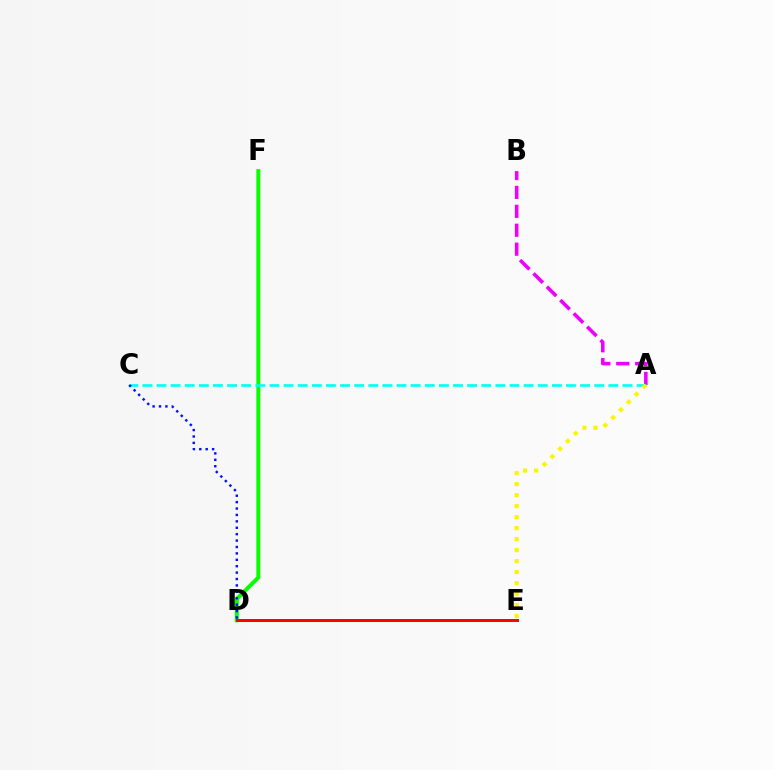{('D', 'F'): [{'color': '#08ff00', 'line_style': 'solid', 'thickness': 2.87}], ('A', 'B'): [{'color': '#ee00ff', 'line_style': 'dashed', 'thickness': 2.57}], ('A', 'C'): [{'color': '#00fff6', 'line_style': 'dashed', 'thickness': 1.92}], ('D', 'E'): [{'color': '#ff0000', 'line_style': 'solid', 'thickness': 2.16}], ('A', 'E'): [{'color': '#fcf500', 'line_style': 'dotted', 'thickness': 2.99}], ('C', 'D'): [{'color': '#0010ff', 'line_style': 'dotted', 'thickness': 1.74}]}